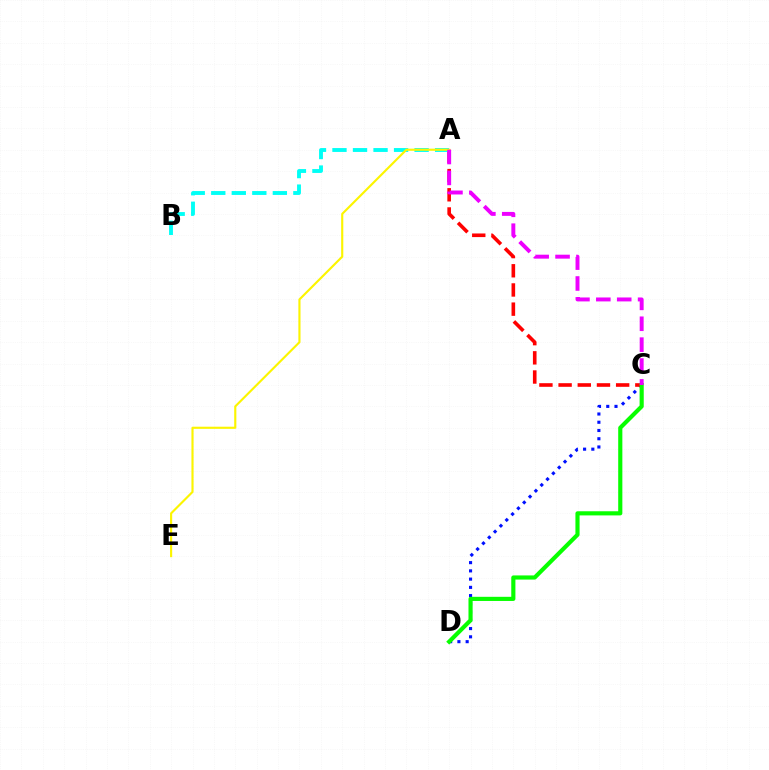{('C', 'D'): [{'color': '#0010ff', 'line_style': 'dotted', 'thickness': 2.24}, {'color': '#08ff00', 'line_style': 'solid', 'thickness': 2.99}], ('A', 'C'): [{'color': '#ff0000', 'line_style': 'dashed', 'thickness': 2.61}, {'color': '#ee00ff', 'line_style': 'dashed', 'thickness': 2.84}], ('A', 'B'): [{'color': '#00fff6', 'line_style': 'dashed', 'thickness': 2.79}], ('A', 'E'): [{'color': '#fcf500', 'line_style': 'solid', 'thickness': 1.54}]}